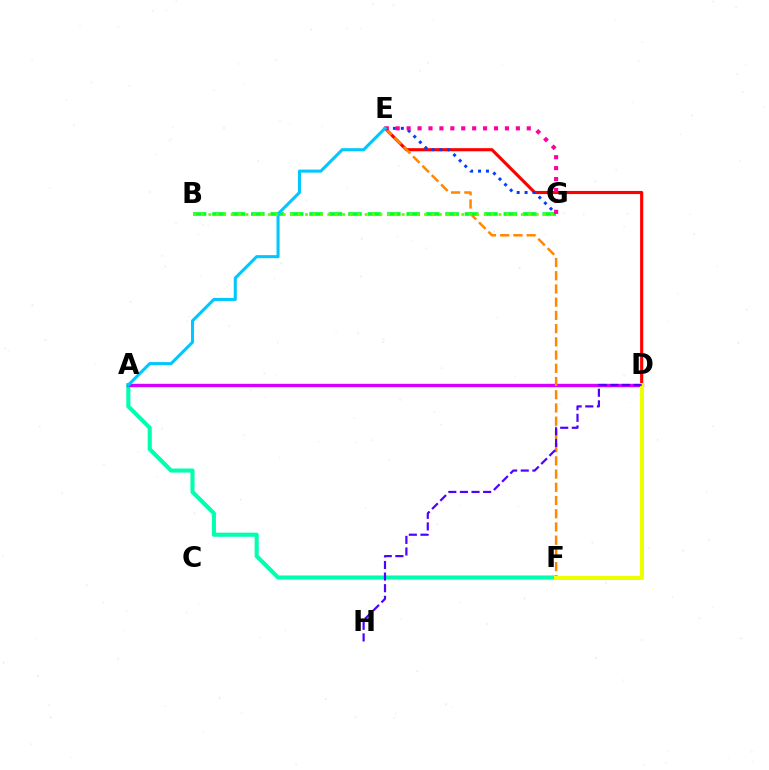{('A', 'F'): [{'color': '#00ffaf', 'line_style': 'solid', 'thickness': 2.95}], ('A', 'D'): [{'color': '#d600ff', 'line_style': 'solid', 'thickness': 2.43}], ('D', 'E'): [{'color': '#ff0000', 'line_style': 'solid', 'thickness': 2.25}], ('E', 'G'): [{'color': '#003fff', 'line_style': 'dotted', 'thickness': 2.15}, {'color': '#ff00a0', 'line_style': 'dotted', 'thickness': 2.97}], ('E', 'F'): [{'color': '#ff8800', 'line_style': 'dashed', 'thickness': 1.8}], ('D', 'F'): [{'color': '#eeff00', 'line_style': 'solid', 'thickness': 2.89}], ('D', 'H'): [{'color': '#4f00ff', 'line_style': 'dashed', 'thickness': 1.58}], ('B', 'G'): [{'color': '#00ff27', 'line_style': 'dashed', 'thickness': 2.64}, {'color': '#66ff00', 'line_style': 'dotted', 'thickness': 2.02}], ('A', 'E'): [{'color': '#00c7ff', 'line_style': 'solid', 'thickness': 2.2}]}